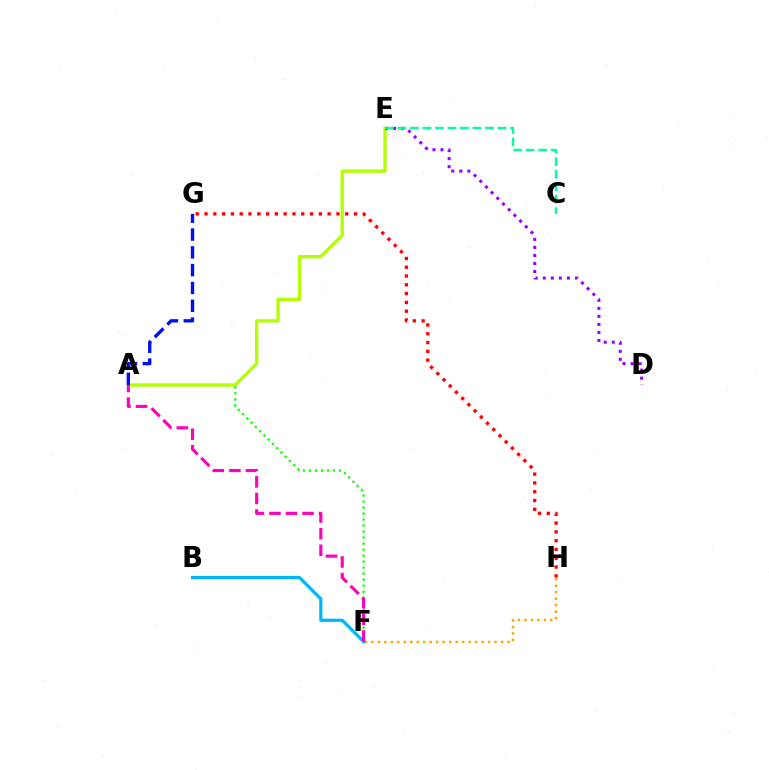{('A', 'F'): [{'color': '#08ff00', 'line_style': 'dotted', 'thickness': 1.63}, {'color': '#ff00bd', 'line_style': 'dashed', 'thickness': 2.25}], ('A', 'E'): [{'color': '#b3ff00', 'line_style': 'solid', 'thickness': 2.4}], ('G', 'H'): [{'color': '#ff0000', 'line_style': 'dotted', 'thickness': 2.39}], ('A', 'G'): [{'color': '#0010ff', 'line_style': 'dashed', 'thickness': 2.42}], ('F', 'H'): [{'color': '#ffa500', 'line_style': 'dotted', 'thickness': 1.76}], ('B', 'F'): [{'color': '#00b5ff', 'line_style': 'solid', 'thickness': 2.29}], ('D', 'E'): [{'color': '#9b00ff', 'line_style': 'dotted', 'thickness': 2.19}], ('C', 'E'): [{'color': '#00ff9d', 'line_style': 'dashed', 'thickness': 1.7}]}